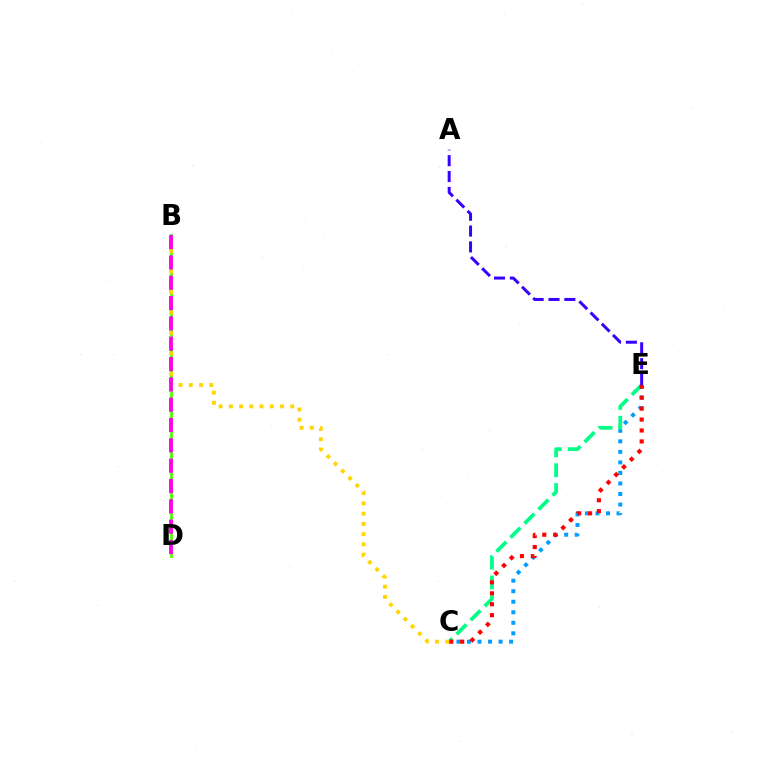{('B', 'D'): [{'color': '#4fff00', 'line_style': 'solid', 'thickness': 2.01}, {'color': '#ff00ed', 'line_style': 'dashed', 'thickness': 2.76}], ('C', 'E'): [{'color': '#009eff', 'line_style': 'dotted', 'thickness': 2.86}, {'color': '#00ff86', 'line_style': 'dashed', 'thickness': 2.69}, {'color': '#ff0000', 'line_style': 'dotted', 'thickness': 2.97}], ('A', 'E'): [{'color': '#3700ff', 'line_style': 'dashed', 'thickness': 2.15}], ('B', 'C'): [{'color': '#ffd500', 'line_style': 'dotted', 'thickness': 2.78}]}